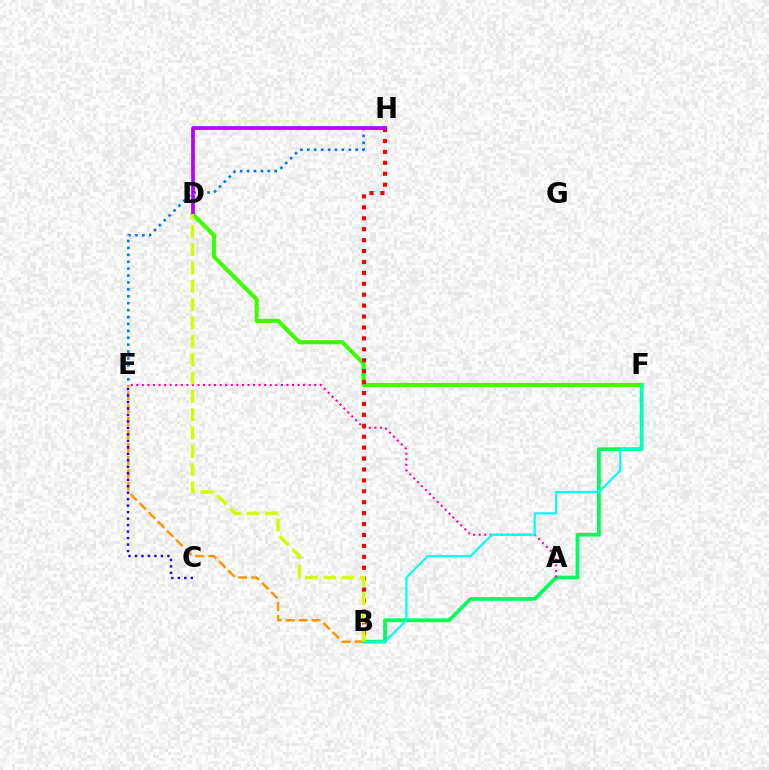{('B', 'F'): [{'color': '#00ff5c', 'line_style': 'solid', 'thickness': 2.7}, {'color': '#00fff6', 'line_style': 'solid', 'thickness': 1.56}], ('D', 'F'): [{'color': '#3dff00', 'line_style': 'solid', 'thickness': 2.96}], ('A', 'E'): [{'color': '#ff00ac', 'line_style': 'dotted', 'thickness': 1.51}], ('B', 'E'): [{'color': '#ff9400', 'line_style': 'dashed', 'thickness': 1.76}], ('B', 'H'): [{'color': '#ff0000', 'line_style': 'dotted', 'thickness': 2.97}], ('E', 'H'): [{'color': '#0074ff', 'line_style': 'dotted', 'thickness': 1.88}], ('D', 'H'): [{'color': '#b900ff', 'line_style': 'solid', 'thickness': 2.69}], ('C', 'E'): [{'color': '#2500ff', 'line_style': 'dotted', 'thickness': 1.76}], ('B', 'D'): [{'color': '#d1ff00', 'line_style': 'dashed', 'thickness': 2.49}]}